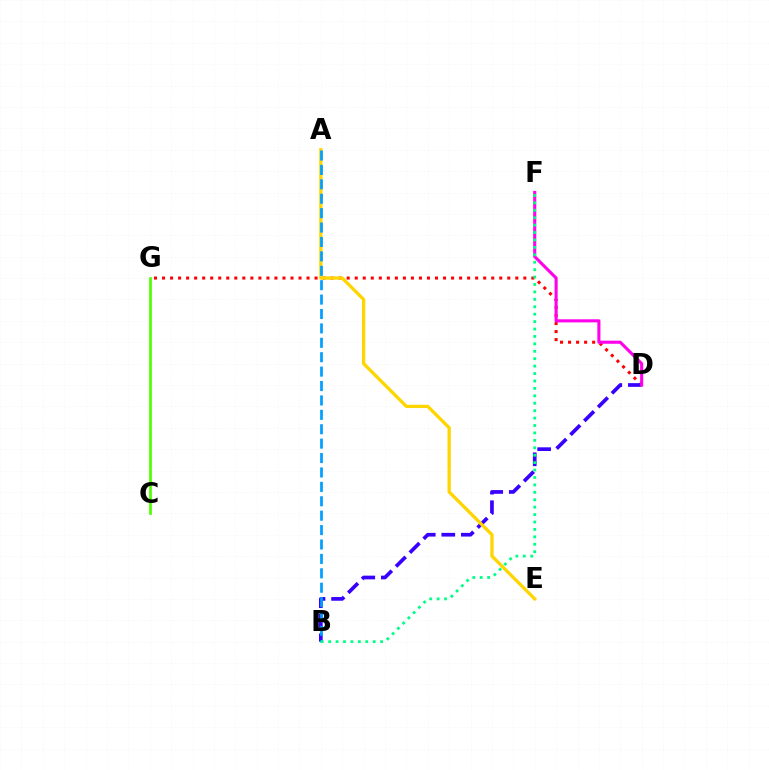{('D', 'G'): [{'color': '#ff0000', 'line_style': 'dotted', 'thickness': 2.18}], ('C', 'G'): [{'color': '#4fff00', 'line_style': 'solid', 'thickness': 1.95}], ('B', 'D'): [{'color': '#3700ff', 'line_style': 'dashed', 'thickness': 2.66}], ('A', 'E'): [{'color': '#ffd500', 'line_style': 'solid', 'thickness': 2.37}], ('D', 'F'): [{'color': '#ff00ed', 'line_style': 'solid', 'thickness': 2.23}], ('A', 'B'): [{'color': '#009eff', 'line_style': 'dashed', 'thickness': 1.96}], ('B', 'F'): [{'color': '#00ff86', 'line_style': 'dotted', 'thickness': 2.02}]}